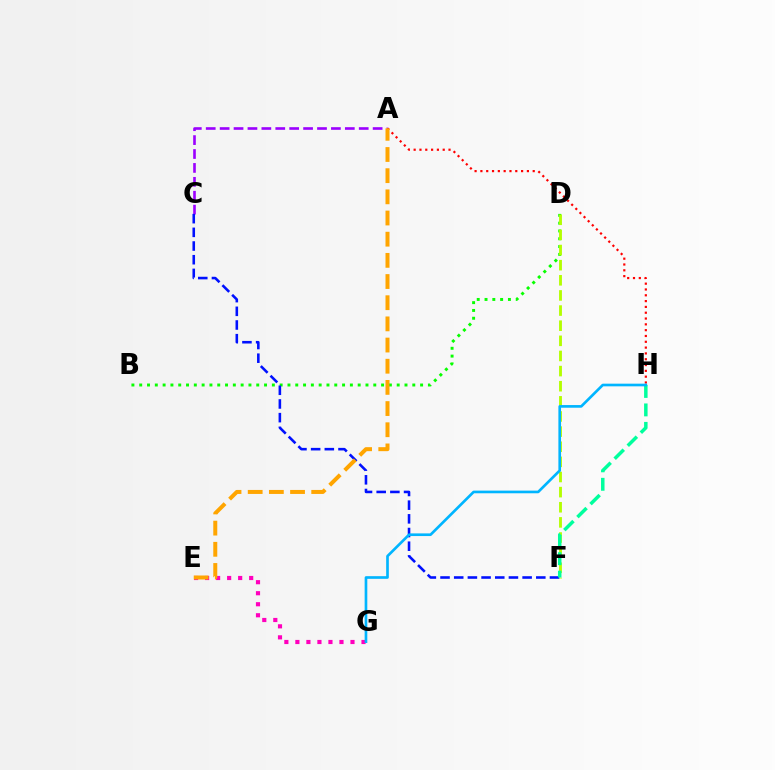{('B', 'D'): [{'color': '#08ff00', 'line_style': 'dotted', 'thickness': 2.12}], ('D', 'F'): [{'color': '#b3ff00', 'line_style': 'dashed', 'thickness': 2.06}], ('A', 'C'): [{'color': '#9b00ff', 'line_style': 'dashed', 'thickness': 1.89}], ('A', 'H'): [{'color': '#ff0000', 'line_style': 'dotted', 'thickness': 1.58}], ('E', 'G'): [{'color': '#ff00bd', 'line_style': 'dotted', 'thickness': 2.99}], ('C', 'F'): [{'color': '#0010ff', 'line_style': 'dashed', 'thickness': 1.86}], ('A', 'E'): [{'color': '#ffa500', 'line_style': 'dashed', 'thickness': 2.88}], ('F', 'H'): [{'color': '#00ff9d', 'line_style': 'dashed', 'thickness': 2.51}], ('G', 'H'): [{'color': '#00b5ff', 'line_style': 'solid', 'thickness': 1.92}]}